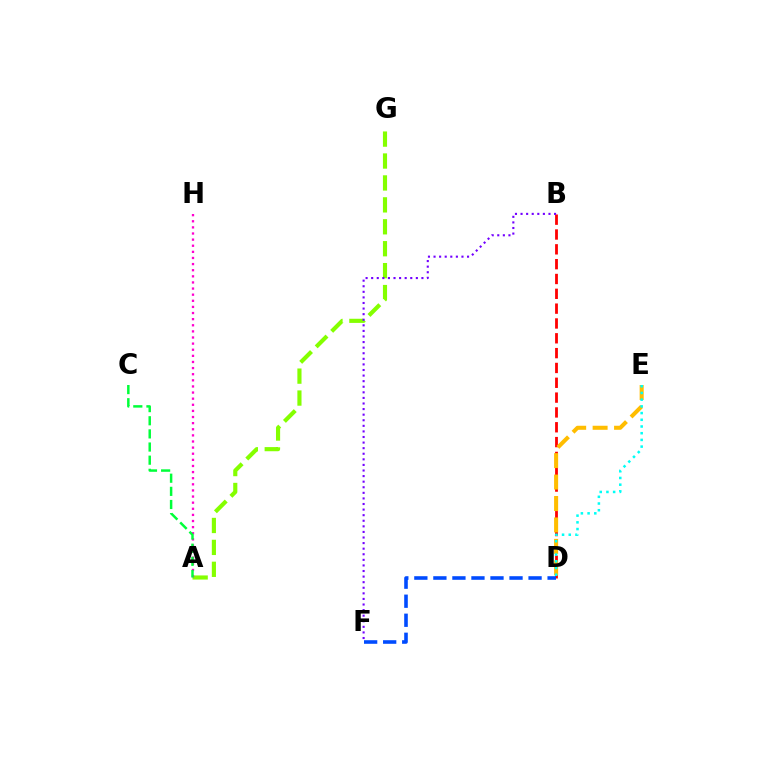{('B', 'D'): [{'color': '#ff0000', 'line_style': 'dashed', 'thickness': 2.01}], ('D', 'E'): [{'color': '#ffbd00', 'line_style': 'dashed', 'thickness': 2.91}, {'color': '#00fff6', 'line_style': 'dotted', 'thickness': 1.82}], ('D', 'F'): [{'color': '#004bff', 'line_style': 'dashed', 'thickness': 2.59}], ('A', 'G'): [{'color': '#84ff00', 'line_style': 'dashed', 'thickness': 2.98}], ('A', 'H'): [{'color': '#ff00cf', 'line_style': 'dotted', 'thickness': 1.66}], ('B', 'F'): [{'color': '#7200ff', 'line_style': 'dotted', 'thickness': 1.52}], ('A', 'C'): [{'color': '#00ff39', 'line_style': 'dashed', 'thickness': 1.79}]}